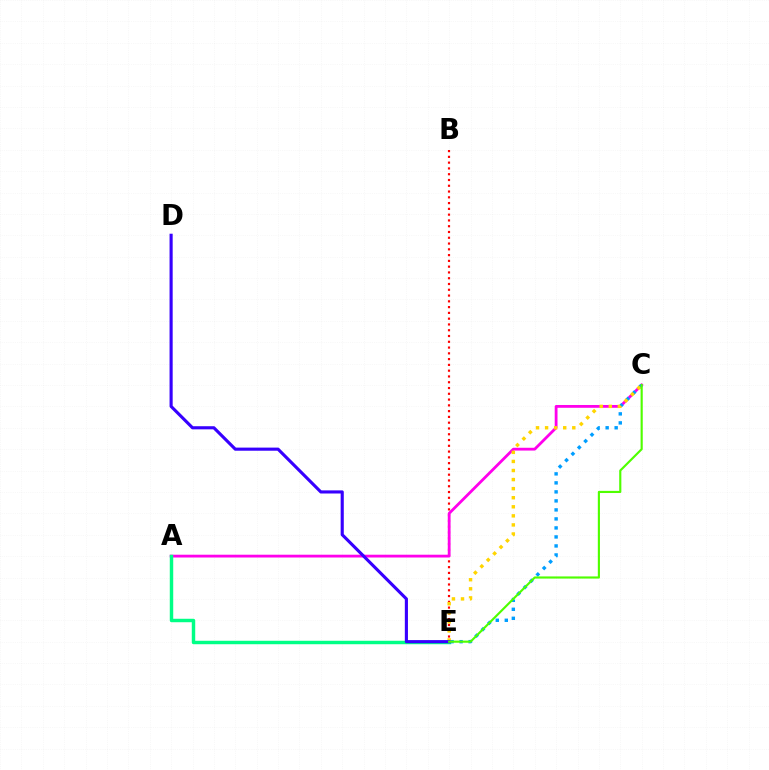{('B', 'E'): [{'color': '#ff0000', 'line_style': 'dotted', 'thickness': 1.57}], ('A', 'C'): [{'color': '#ff00ed', 'line_style': 'solid', 'thickness': 2.01}], ('A', 'E'): [{'color': '#00ff86', 'line_style': 'solid', 'thickness': 2.48}], ('C', 'E'): [{'color': '#009eff', 'line_style': 'dotted', 'thickness': 2.45}, {'color': '#ffd500', 'line_style': 'dotted', 'thickness': 2.46}, {'color': '#4fff00', 'line_style': 'solid', 'thickness': 1.55}], ('D', 'E'): [{'color': '#3700ff', 'line_style': 'solid', 'thickness': 2.25}]}